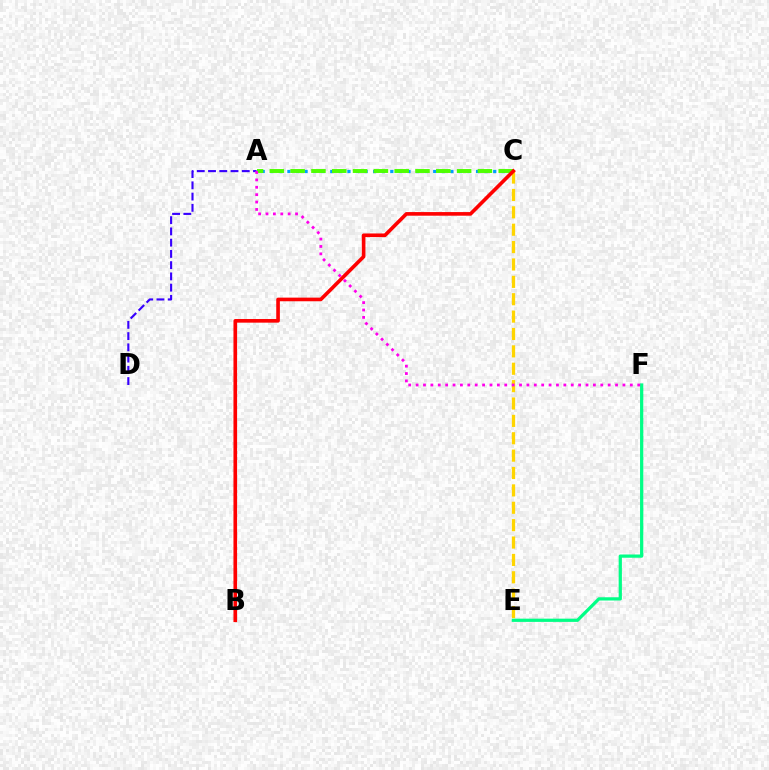{('A', 'C'): [{'color': '#009eff', 'line_style': 'dotted', 'thickness': 2.33}, {'color': '#4fff00', 'line_style': 'dashed', 'thickness': 2.83}], ('A', 'D'): [{'color': '#3700ff', 'line_style': 'dashed', 'thickness': 1.53}], ('E', 'F'): [{'color': '#00ff86', 'line_style': 'solid', 'thickness': 2.33}], ('C', 'E'): [{'color': '#ffd500', 'line_style': 'dashed', 'thickness': 2.36}], ('A', 'F'): [{'color': '#ff00ed', 'line_style': 'dotted', 'thickness': 2.01}], ('B', 'C'): [{'color': '#ff0000', 'line_style': 'solid', 'thickness': 2.61}]}